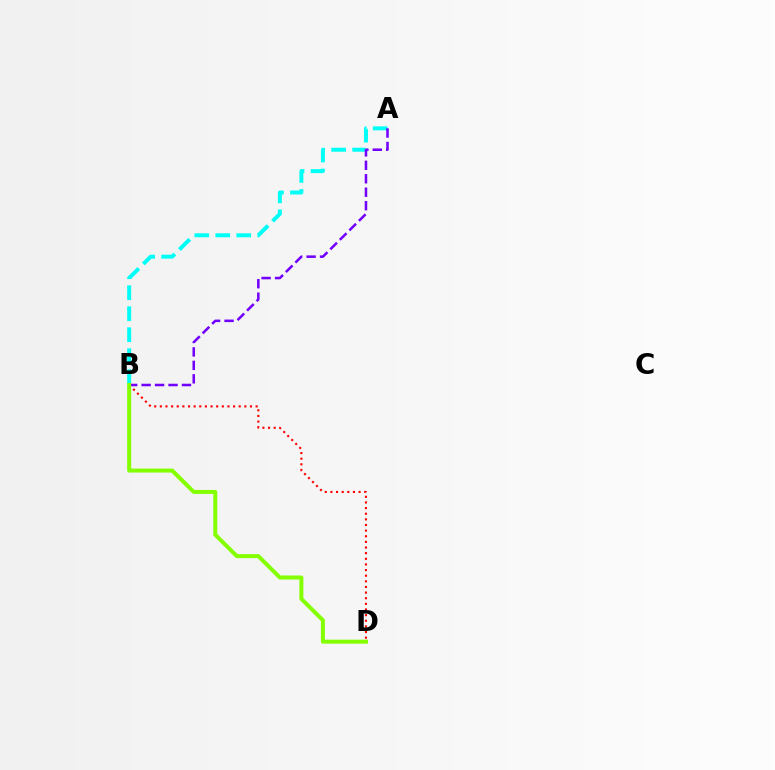{('A', 'B'): [{'color': '#00fff6', 'line_style': 'dashed', 'thickness': 2.85}, {'color': '#7200ff', 'line_style': 'dashed', 'thickness': 1.83}], ('B', 'D'): [{'color': '#ff0000', 'line_style': 'dotted', 'thickness': 1.53}, {'color': '#84ff00', 'line_style': 'solid', 'thickness': 2.87}]}